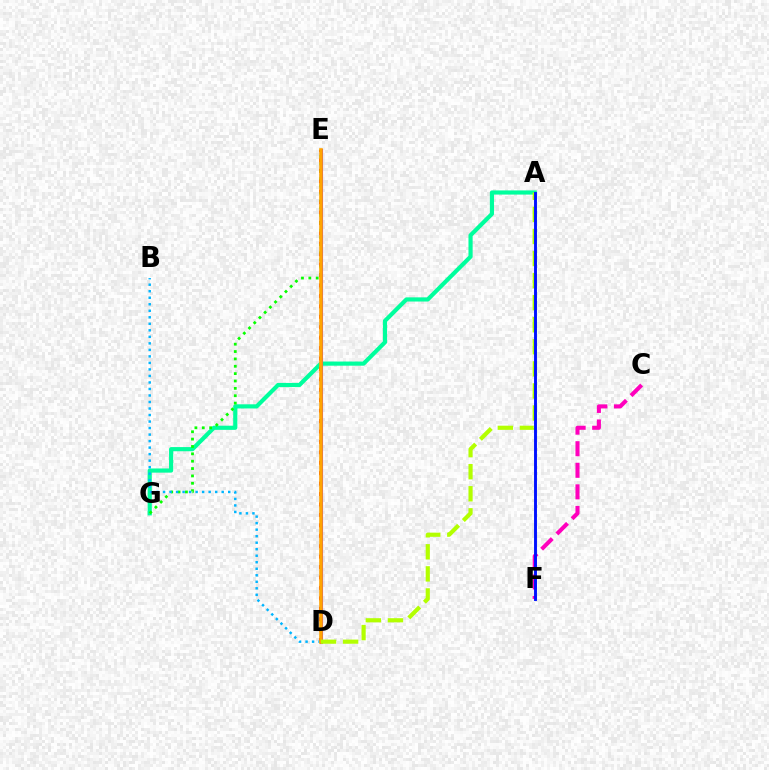{('A', 'G'): [{'color': '#00ff9d', 'line_style': 'solid', 'thickness': 3.0}], ('D', 'E'): [{'color': '#ff0000', 'line_style': 'dotted', 'thickness': 2.83}, {'color': '#9b00ff', 'line_style': 'solid', 'thickness': 2.21}, {'color': '#ffa500', 'line_style': 'solid', 'thickness': 2.59}], ('E', 'G'): [{'color': '#08ff00', 'line_style': 'dotted', 'thickness': 2.0}], ('B', 'D'): [{'color': '#00b5ff', 'line_style': 'dotted', 'thickness': 1.77}], ('C', 'F'): [{'color': '#ff00bd', 'line_style': 'dashed', 'thickness': 2.93}], ('A', 'D'): [{'color': '#b3ff00', 'line_style': 'dashed', 'thickness': 3.0}], ('A', 'F'): [{'color': '#0010ff', 'line_style': 'solid', 'thickness': 2.09}]}